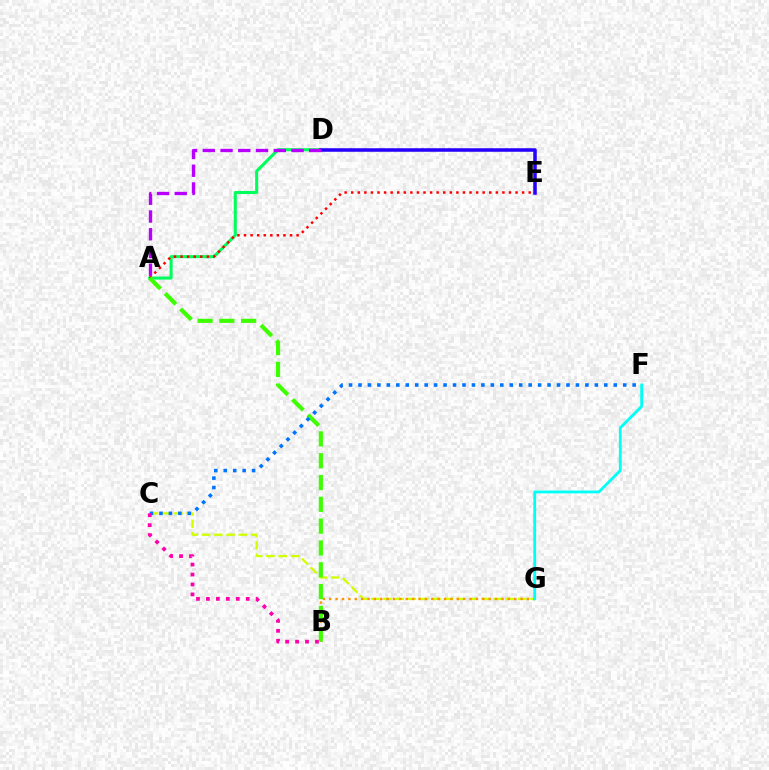{('A', 'D'): [{'color': '#00ff5c', 'line_style': 'solid', 'thickness': 2.2}, {'color': '#b900ff', 'line_style': 'dashed', 'thickness': 2.41}], ('A', 'E'): [{'color': '#ff0000', 'line_style': 'dotted', 'thickness': 1.79}], ('C', 'G'): [{'color': '#d1ff00', 'line_style': 'dashed', 'thickness': 1.66}], ('B', 'G'): [{'color': '#ff9400', 'line_style': 'dotted', 'thickness': 1.73}], ('D', 'E'): [{'color': '#2500ff', 'line_style': 'solid', 'thickness': 2.54}], ('F', 'G'): [{'color': '#00fff6', 'line_style': 'solid', 'thickness': 2.03}], ('A', 'B'): [{'color': '#3dff00', 'line_style': 'dashed', 'thickness': 2.96}], ('C', 'F'): [{'color': '#0074ff', 'line_style': 'dotted', 'thickness': 2.57}], ('B', 'C'): [{'color': '#ff00ac', 'line_style': 'dotted', 'thickness': 2.7}]}